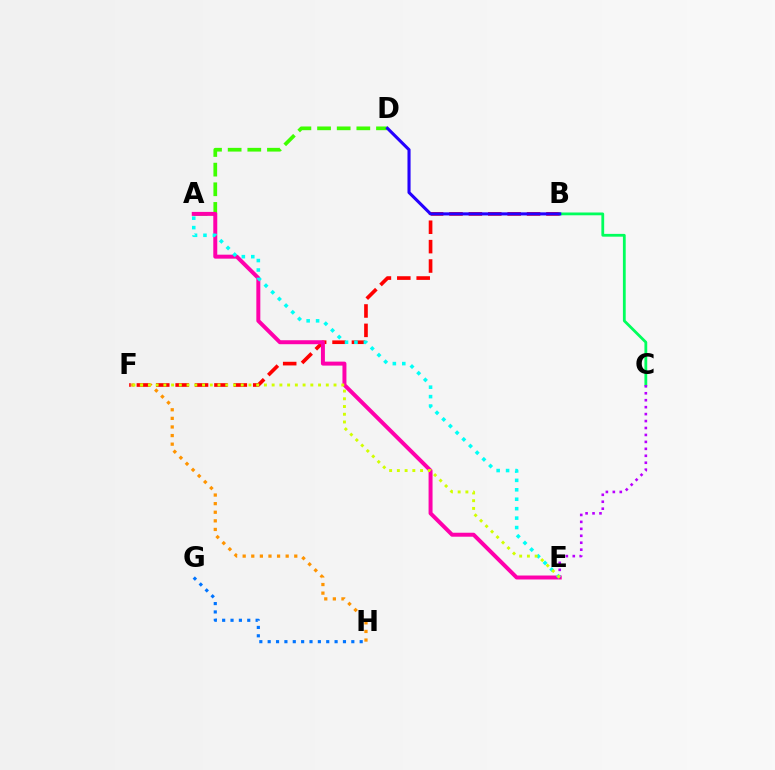{('A', 'D'): [{'color': '#3dff00', 'line_style': 'dashed', 'thickness': 2.67}], ('B', 'F'): [{'color': '#ff0000', 'line_style': 'dashed', 'thickness': 2.63}], ('A', 'E'): [{'color': '#ff00ac', 'line_style': 'solid', 'thickness': 2.86}, {'color': '#00fff6', 'line_style': 'dotted', 'thickness': 2.56}], ('B', 'C'): [{'color': '#00ff5c', 'line_style': 'solid', 'thickness': 2.01}], ('G', 'H'): [{'color': '#0074ff', 'line_style': 'dotted', 'thickness': 2.27}], ('B', 'D'): [{'color': '#2500ff', 'line_style': 'solid', 'thickness': 2.23}], ('C', 'E'): [{'color': '#b900ff', 'line_style': 'dotted', 'thickness': 1.89}], ('F', 'H'): [{'color': '#ff9400', 'line_style': 'dotted', 'thickness': 2.34}], ('E', 'F'): [{'color': '#d1ff00', 'line_style': 'dotted', 'thickness': 2.1}]}